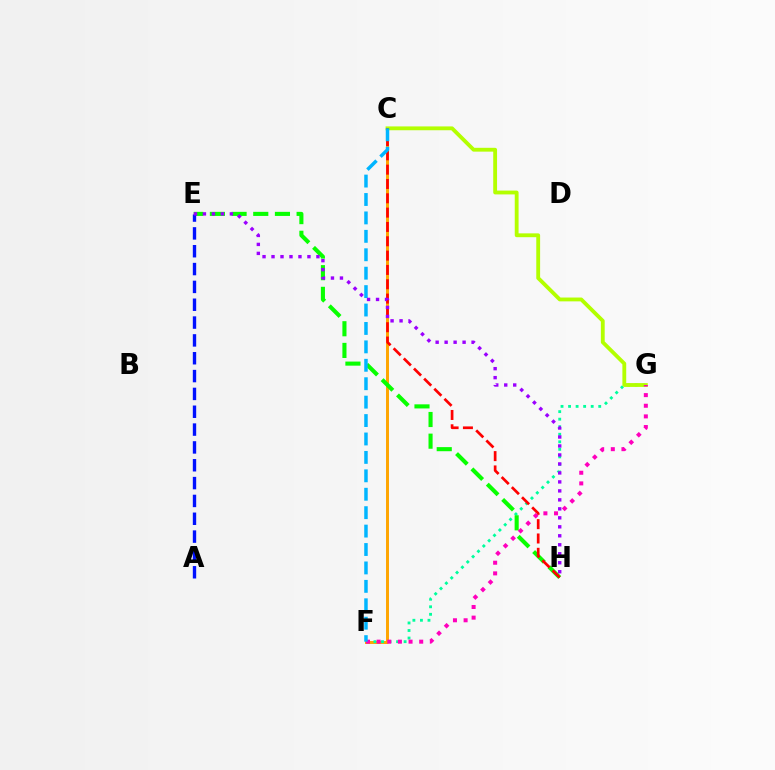{('C', 'F'): [{'color': '#ffa500', 'line_style': 'solid', 'thickness': 2.13}, {'color': '#00b5ff', 'line_style': 'dashed', 'thickness': 2.5}], ('F', 'G'): [{'color': '#00ff9d', 'line_style': 'dotted', 'thickness': 2.05}, {'color': '#ff00bd', 'line_style': 'dotted', 'thickness': 2.89}], ('E', 'H'): [{'color': '#08ff00', 'line_style': 'dashed', 'thickness': 2.94}, {'color': '#9b00ff', 'line_style': 'dotted', 'thickness': 2.44}], ('C', 'G'): [{'color': '#b3ff00', 'line_style': 'solid', 'thickness': 2.76}], ('C', 'H'): [{'color': '#ff0000', 'line_style': 'dashed', 'thickness': 1.95}], ('A', 'E'): [{'color': '#0010ff', 'line_style': 'dashed', 'thickness': 2.42}]}